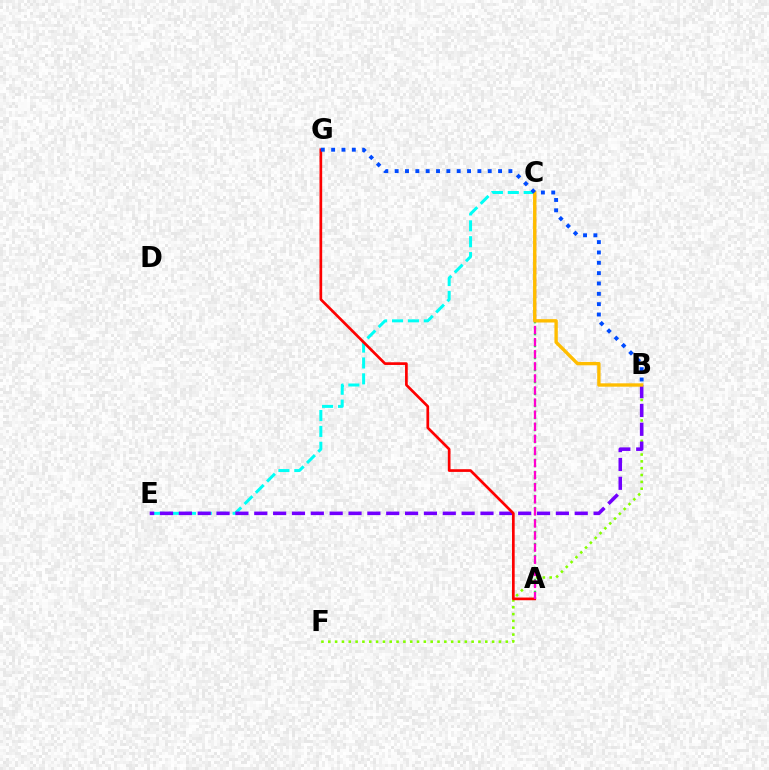{('A', 'C'): [{'color': '#00ff39', 'line_style': 'dotted', 'thickness': 1.63}, {'color': '#ff00cf', 'line_style': 'dashed', 'thickness': 1.64}], ('B', 'F'): [{'color': '#84ff00', 'line_style': 'dotted', 'thickness': 1.85}], ('C', 'E'): [{'color': '#00fff6', 'line_style': 'dashed', 'thickness': 2.16}], ('B', 'E'): [{'color': '#7200ff', 'line_style': 'dashed', 'thickness': 2.56}], ('A', 'G'): [{'color': '#ff0000', 'line_style': 'solid', 'thickness': 1.94}], ('B', 'C'): [{'color': '#ffbd00', 'line_style': 'solid', 'thickness': 2.42}], ('B', 'G'): [{'color': '#004bff', 'line_style': 'dotted', 'thickness': 2.81}]}